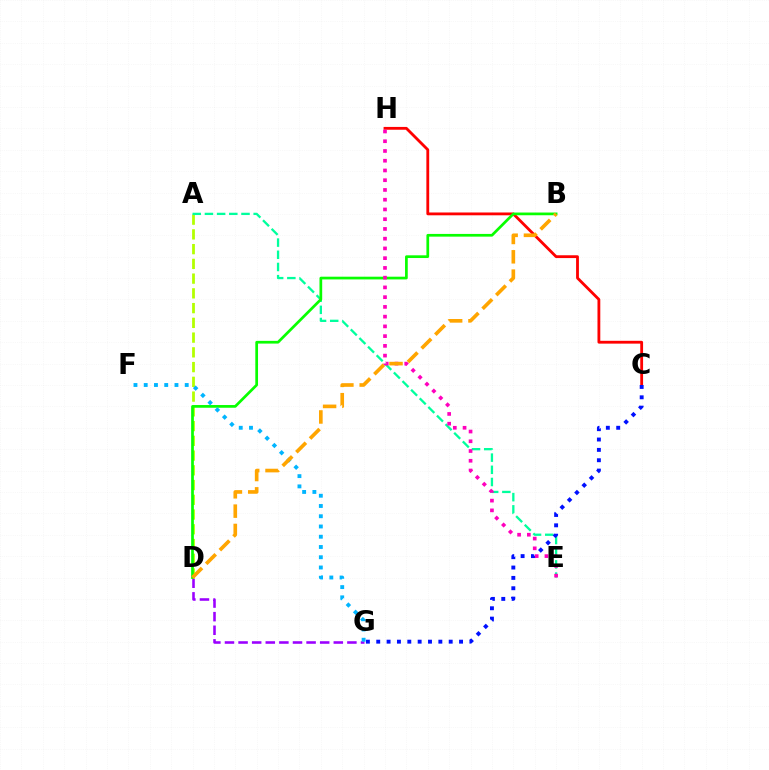{('D', 'G'): [{'color': '#9b00ff', 'line_style': 'dashed', 'thickness': 1.85}], ('A', 'D'): [{'color': '#b3ff00', 'line_style': 'dashed', 'thickness': 2.0}], ('C', 'H'): [{'color': '#ff0000', 'line_style': 'solid', 'thickness': 2.03}], ('A', 'E'): [{'color': '#00ff9d', 'line_style': 'dashed', 'thickness': 1.66}], ('C', 'G'): [{'color': '#0010ff', 'line_style': 'dotted', 'thickness': 2.81}], ('B', 'D'): [{'color': '#08ff00', 'line_style': 'solid', 'thickness': 1.96}, {'color': '#ffa500', 'line_style': 'dashed', 'thickness': 2.63}], ('E', 'H'): [{'color': '#ff00bd', 'line_style': 'dotted', 'thickness': 2.65}], ('F', 'G'): [{'color': '#00b5ff', 'line_style': 'dotted', 'thickness': 2.78}]}